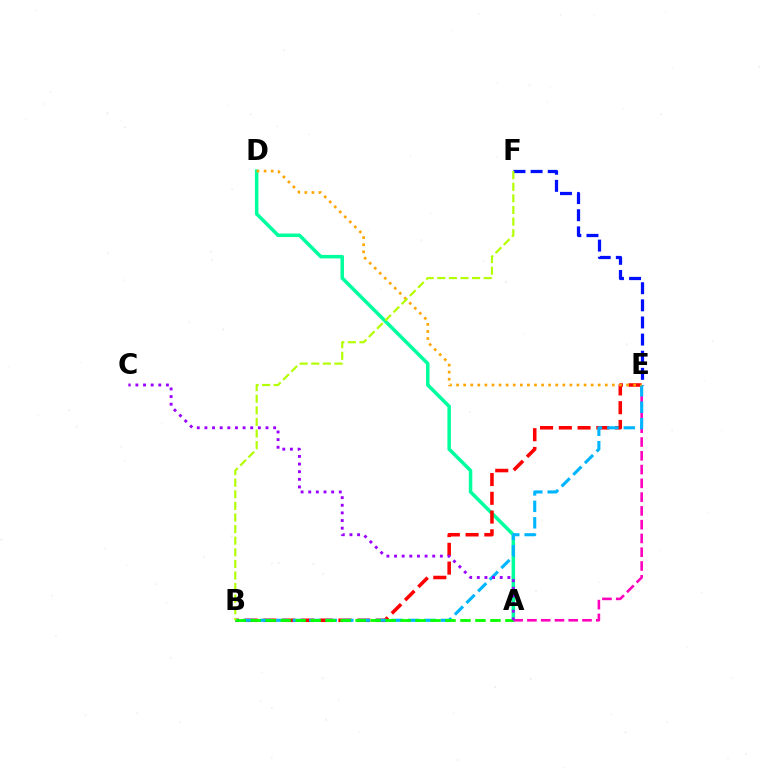{('A', 'D'): [{'color': '#00ff9d', 'line_style': 'solid', 'thickness': 2.52}], ('B', 'E'): [{'color': '#ff0000', 'line_style': 'dashed', 'thickness': 2.55}, {'color': '#00b5ff', 'line_style': 'dashed', 'thickness': 2.24}], ('A', 'E'): [{'color': '#ff00bd', 'line_style': 'dashed', 'thickness': 1.87}], ('E', 'F'): [{'color': '#0010ff', 'line_style': 'dashed', 'thickness': 2.33}], ('D', 'E'): [{'color': '#ffa500', 'line_style': 'dotted', 'thickness': 1.92}], ('A', 'B'): [{'color': '#08ff00', 'line_style': 'dashed', 'thickness': 2.04}], ('A', 'C'): [{'color': '#9b00ff', 'line_style': 'dotted', 'thickness': 2.07}], ('B', 'F'): [{'color': '#b3ff00', 'line_style': 'dashed', 'thickness': 1.58}]}